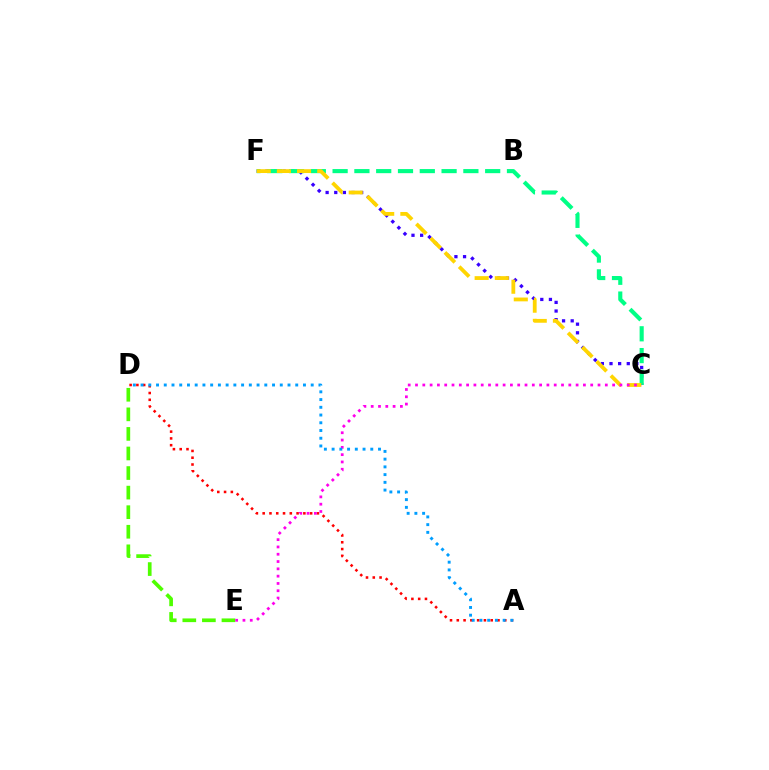{('D', 'E'): [{'color': '#4fff00', 'line_style': 'dashed', 'thickness': 2.66}], ('C', 'F'): [{'color': '#3700ff', 'line_style': 'dotted', 'thickness': 2.35}, {'color': '#00ff86', 'line_style': 'dashed', 'thickness': 2.96}, {'color': '#ffd500', 'line_style': 'dashed', 'thickness': 2.74}], ('A', 'D'): [{'color': '#ff0000', 'line_style': 'dotted', 'thickness': 1.84}, {'color': '#009eff', 'line_style': 'dotted', 'thickness': 2.1}], ('C', 'E'): [{'color': '#ff00ed', 'line_style': 'dotted', 'thickness': 1.98}]}